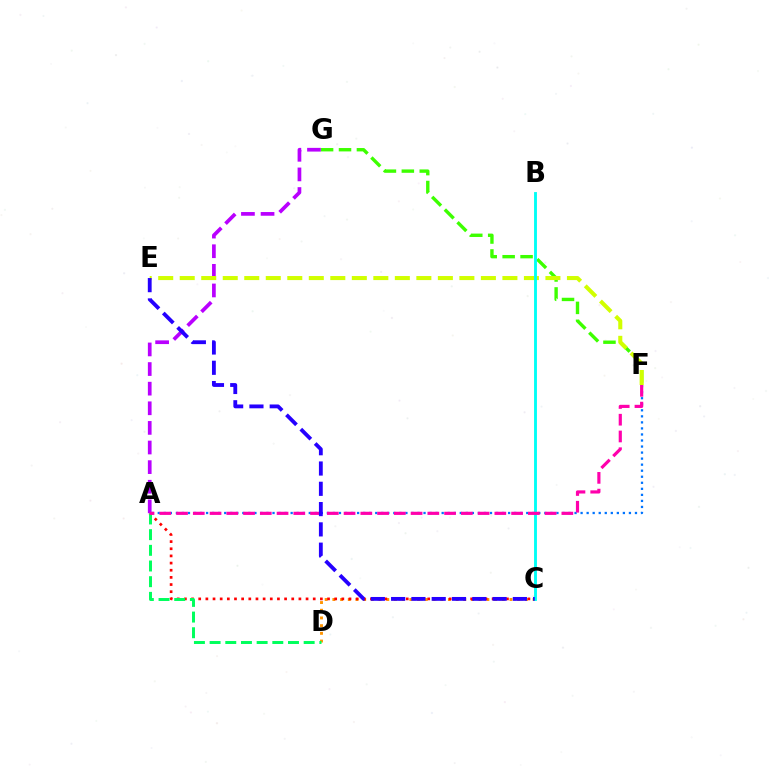{('F', 'G'): [{'color': '#3dff00', 'line_style': 'dashed', 'thickness': 2.43}], ('A', 'G'): [{'color': '#b900ff', 'line_style': 'dashed', 'thickness': 2.66}], ('C', 'D'): [{'color': '#ff9400', 'line_style': 'dotted', 'thickness': 2.09}], ('A', 'C'): [{'color': '#ff0000', 'line_style': 'dotted', 'thickness': 1.94}], ('A', 'D'): [{'color': '#00ff5c', 'line_style': 'dashed', 'thickness': 2.13}], ('E', 'F'): [{'color': '#d1ff00', 'line_style': 'dashed', 'thickness': 2.92}], ('B', 'C'): [{'color': '#00fff6', 'line_style': 'solid', 'thickness': 2.07}], ('A', 'F'): [{'color': '#0074ff', 'line_style': 'dotted', 'thickness': 1.64}, {'color': '#ff00ac', 'line_style': 'dashed', 'thickness': 2.28}], ('C', 'E'): [{'color': '#2500ff', 'line_style': 'dashed', 'thickness': 2.76}]}